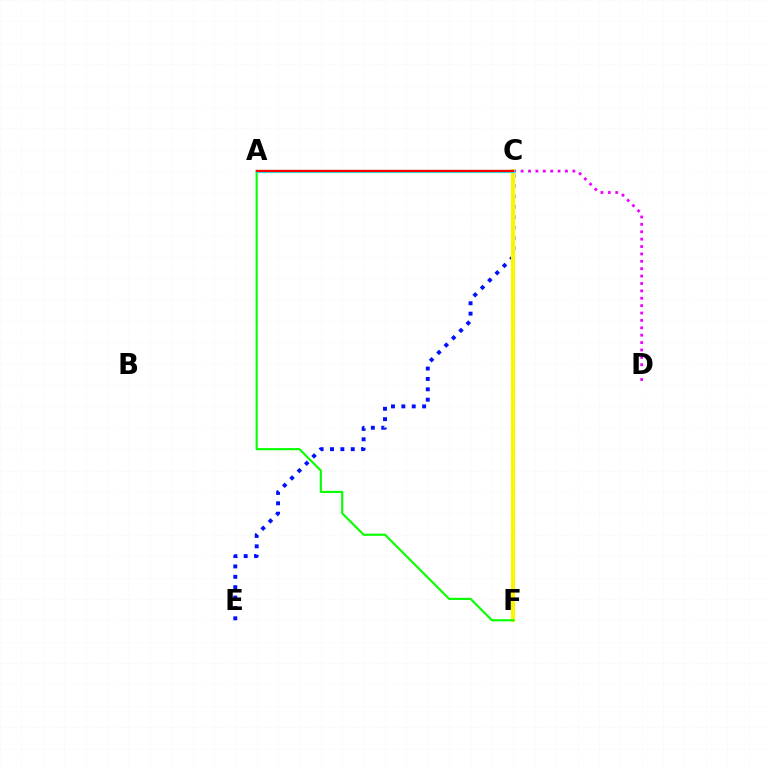{('C', 'E'): [{'color': '#0010ff', 'line_style': 'dotted', 'thickness': 2.82}], ('C', 'D'): [{'color': '#ee00ff', 'line_style': 'dotted', 'thickness': 2.01}], ('C', 'F'): [{'color': '#fcf500', 'line_style': 'solid', 'thickness': 2.96}], ('A', 'F'): [{'color': '#08ff00', 'line_style': 'solid', 'thickness': 1.55}], ('A', 'C'): [{'color': '#00fff6', 'line_style': 'solid', 'thickness': 2.27}, {'color': '#ff0000', 'line_style': 'solid', 'thickness': 1.68}]}